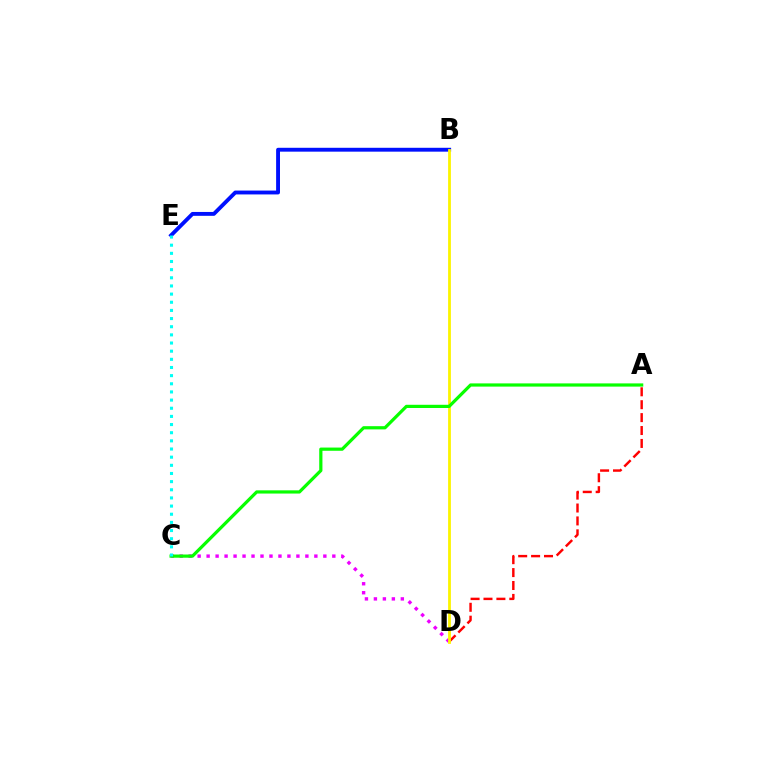{('A', 'D'): [{'color': '#ff0000', 'line_style': 'dashed', 'thickness': 1.75}], ('B', 'E'): [{'color': '#0010ff', 'line_style': 'solid', 'thickness': 2.79}], ('C', 'D'): [{'color': '#ee00ff', 'line_style': 'dotted', 'thickness': 2.44}], ('B', 'D'): [{'color': '#fcf500', 'line_style': 'solid', 'thickness': 2.02}], ('A', 'C'): [{'color': '#08ff00', 'line_style': 'solid', 'thickness': 2.31}], ('C', 'E'): [{'color': '#00fff6', 'line_style': 'dotted', 'thickness': 2.22}]}